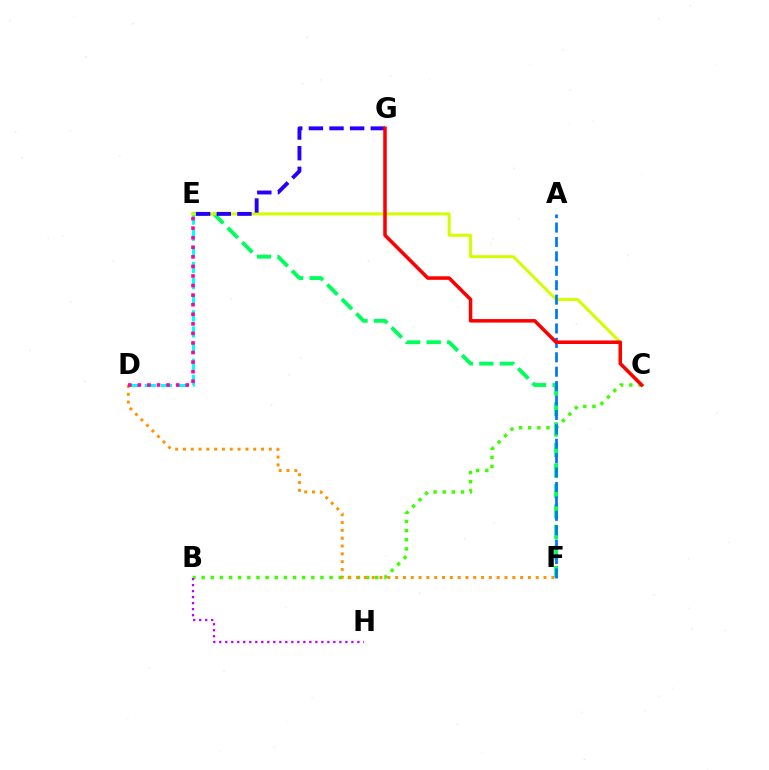{('E', 'F'): [{'color': '#00ff5c', 'line_style': 'dashed', 'thickness': 2.79}], ('D', 'E'): [{'color': '#00fff6', 'line_style': 'dashed', 'thickness': 2.19}, {'color': '#ff00ac', 'line_style': 'dotted', 'thickness': 2.6}], ('B', 'C'): [{'color': '#3dff00', 'line_style': 'dotted', 'thickness': 2.48}], ('C', 'E'): [{'color': '#d1ff00', 'line_style': 'solid', 'thickness': 2.17}], ('B', 'H'): [{'color': '#b900ff', 'line_style': 'dotted', 'thickness': 1.63}], ('D', 'F'): [{'color': '#ff9400', 'line_style': 'dotted', 'thickness': 2.12}], ('E', 'G'): [{'color': '#2500ff', 'line_style': 'dashed', 'thickness': 2.8}], ('A', 'F'): [{'color': '#0074ff', 'line_style': 'dashed', 'thickness': 1.96}], ('C', 'G'): [{'color': '#ff0000', 'line_style': 'solid', 'thickness': 2.54}]}